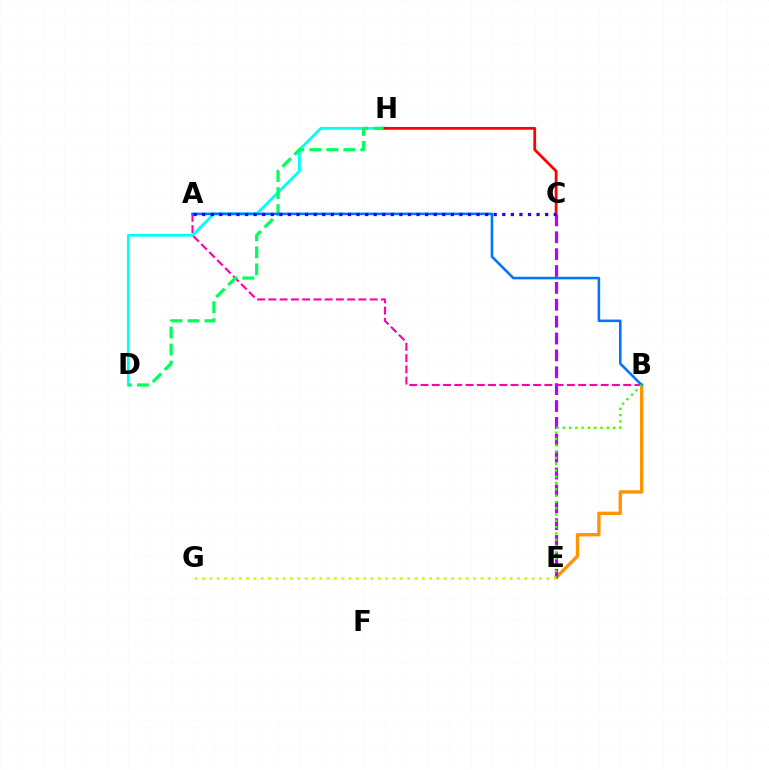{('B', 'E'): [{'color': '#ff9400', 'line_style': 'solid', 'thickness': 2.42}, {'color': '#3dff00', 'line_style': 'dotted', 'thickness': 1.71}], ('A', 'B'): [{'color': '#ff00ac', 'line_style': 'dashed', 'thickness': 1.53}, {'color': '#0074ff', 'line_style': 'solid', 'thickness': 1.84}], ('D', 'H'): [{'color': '#00fff6', 'line_style': 'solid', 'thickness': 2.01}, {'color': '#00ff5c', 'line_style': 'dashed', 'thickness': 2.31}], ('C', 'H'): [{'color': '#ff0000', 'line_style': 'solid', 'thickness': 2.0}], ('C', 'E'): [{'color': '#b900ff', 'line_style': 'dashed', 'thickness': 2.29}], ('E', 'G'): [{'color': '#d1ff00', 'line_style': 'dotted', 'thickness': 1.99}], ('A', 'C'): [{'color': '#2500ff', 'line_style': 'dotted', 'thickness': 2.33}]}